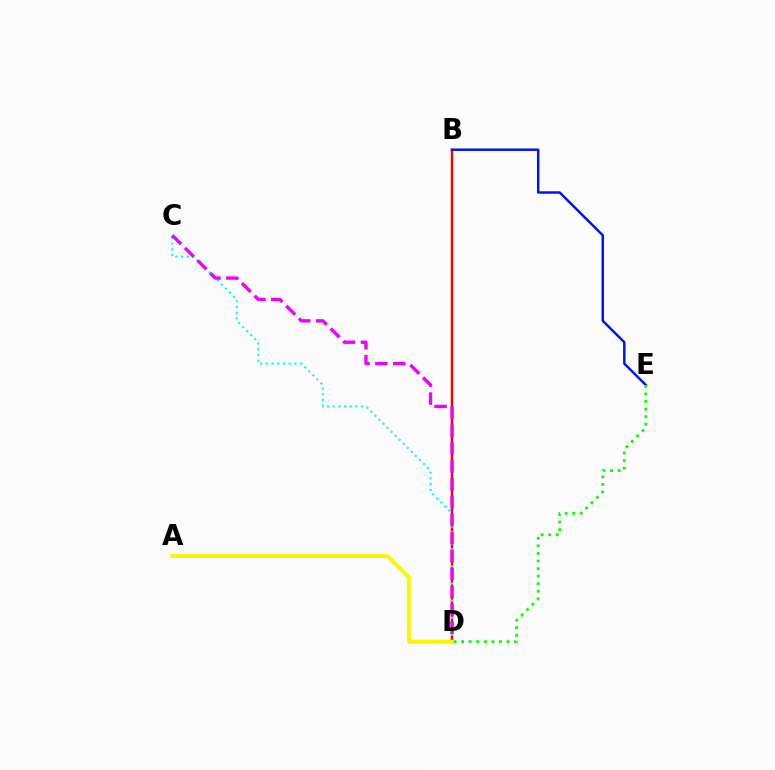{('B', 'D'): [{'color': '#ff0000', 'line_style': 'solid', 'thickness': 1.78}], ('B', 'E'): [{'color': '#0010ff', 'line_style': 'solid', 'thickness': 1.76}], ('D', 'E'): [{'color': '#08ff00', 'line_style': 'dotted', 'thickness': 2.05}], ('C', 'D'): [{'color': '#00fff6', 'line_style': 'dotted', 'thickness': 1.55}, {'color': '#ee00ff', 'line_style': 'dashed', 'thickness': 2.43}], ('A', 'D'): [{'color': '#fcf500', 'line_style': 'solid', 'thickness': 2.79}]}